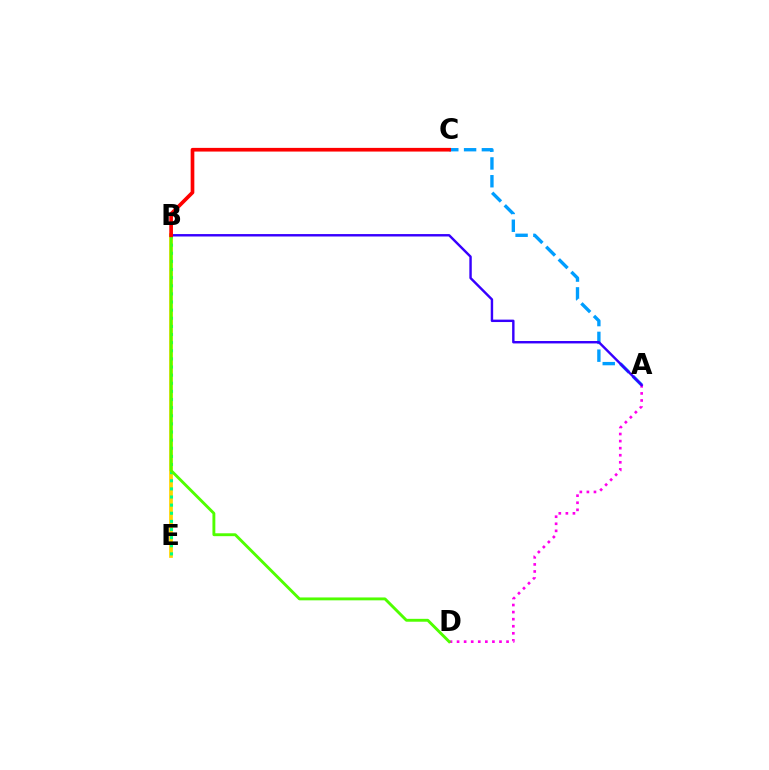{('B', 'E'): [{'color': '#ffd500', 'line_style': 'solid', 'thickness': 2.69}, {'color': '#00ff86', 'line_style': 'dotted', 'thickness': 2.21}], ('A', 'C'): [{'color': '#009eff', 'line_style': 'dashed', 'thickness': 2.42}], ('A', 'D'): [{'color': '#ff00ed', 'line_style': 'dotted', 'thickness': 1.92}], ('A', 'B'): [{'color': '#3700ff', 'line_style': 'solid', 'thickness': 1.74}], ('B', 'D'): [{'color': '#4fff00', 'line_style': 'solid', 'thickness': 2.08}], ('B', 'C'): [{'color': '#ff0000', 'line_style': 'solid', 'thickness': 2.65}]}